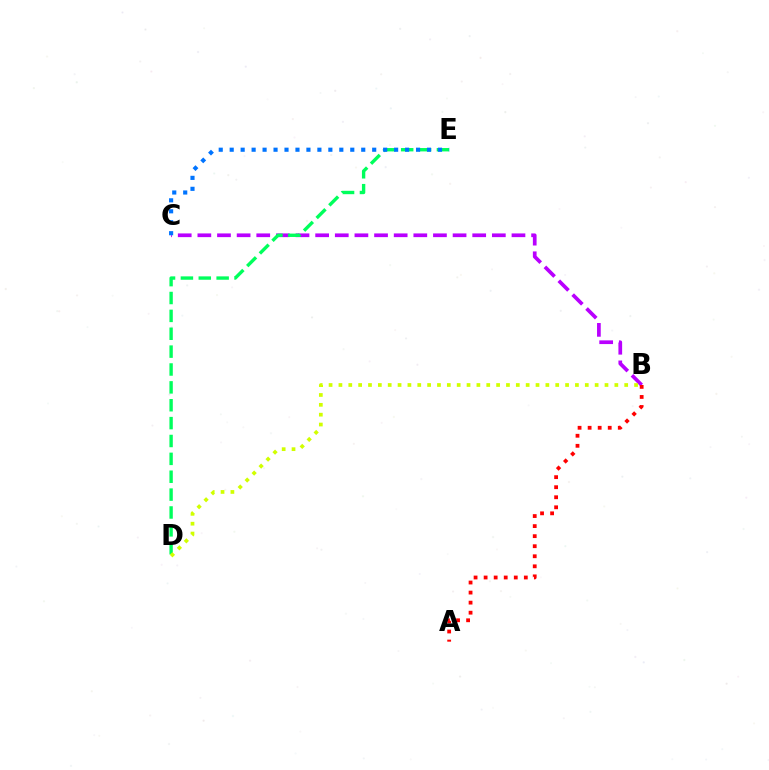{('B', 'C'): [{'color': '#b900ff', 'line_style': 'dashed', 'thickness': 2.67}], ('D', 'E'): [{'color': '#00ff5c', 'line_style': 'dashed', 'thickness': 2.43}], ('A', 'B'): [{'color': '#ff0000', 'line_style': 'dotted', 'thickness': 2.73}], ('B', 'D'): [{'color': '#d1ff00', 'line_style': 'dotted', 'thickness': 2.68}], ('C', 'E'): [{'color': '#0074ff', 'line_style': 'dotted', 'thickness': 2.98}]}